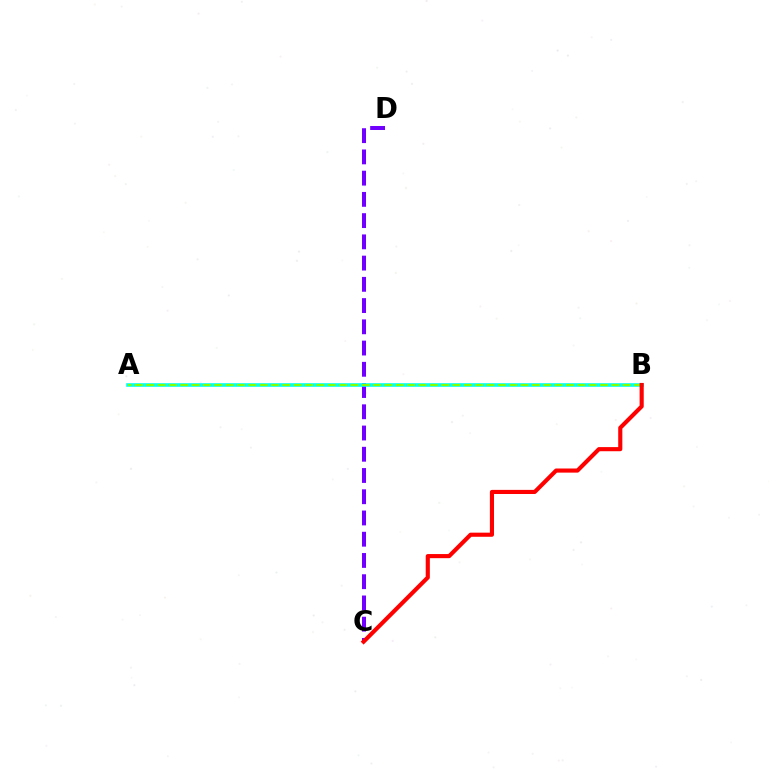{('C', 'D'): [{'color': '#7200ff', 'line_style': 'dashed', 'thickness': 2.89}], ('A', 'B'): [{'color': '#00fff6', 'line_style': 'solid', 'thickness': 2.6}, {'color': '#84ff00', 'line_style': 'dashed', 'thickness': 1.54}], ('B', 'C'): [{'color': '#ff0000', 'line_style': 'solid', 'thickness': 2.97}]}